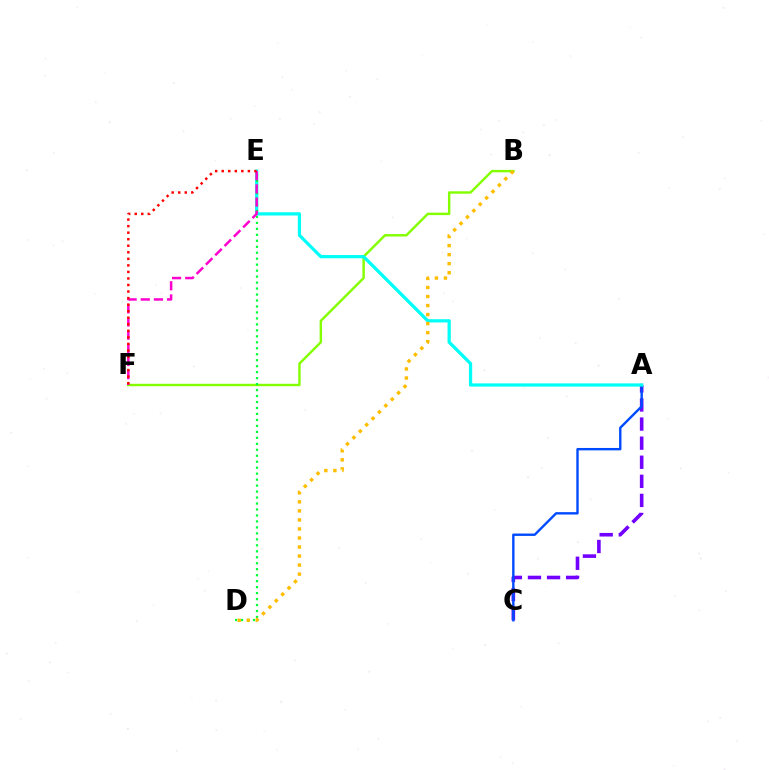{('A', 'C'): [{'color': '#7200ff', 'line_style': 'dashed', 'thickness': 2.59}, {'color': '#004bff', 'line_style': 'solid', 'thickness': 1.72}], ('B', 'F'): [{'color': '#84ff00', 'line_style': 'solid', 'thickness': 1.75}], ('A', 'E'): [{'color': '#00fff6', 'line_style': 'solid', 'thickness': 2.33}], ('D', 'E'): [{'color': '#00ff39', 'line_style': 'dotted', 'thickness': 1.62}], ('E', 'F'): [{'color': '#ff00cf', 'line_style': 'dashed', 'thickness': 1.79}, {'color': '#ff0000', 'line_style': 'dotted', 'thickness': 1.78}], ('B', 'D'): [{'color': '#ffbd00', 'line_style': 'dotted', 'thickness': 2.45}]}